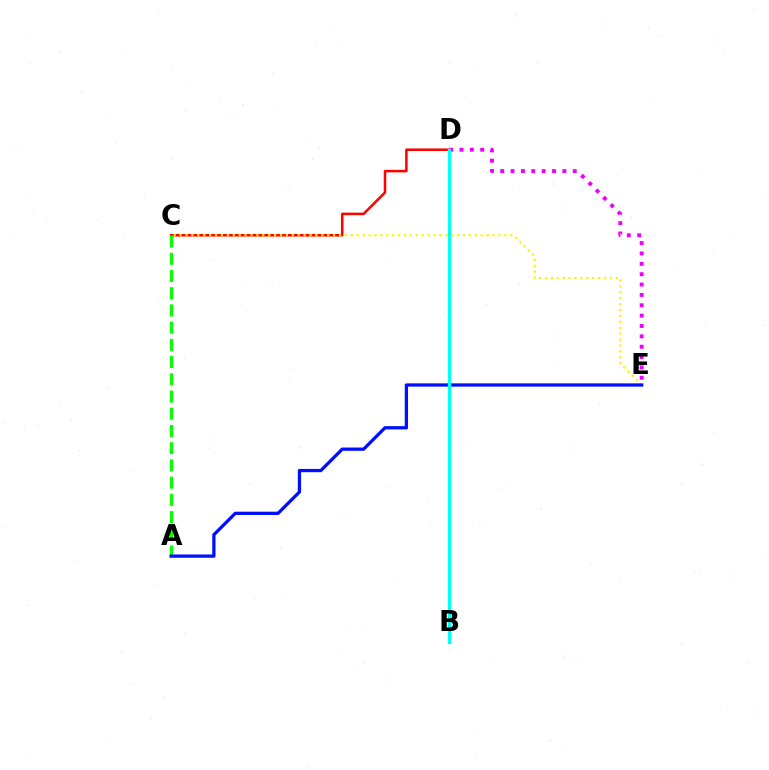{('C', 'D'): [{'color': '#ff0000', 'line_style': 'solid', 'thickness': 1.82}], ('A', 'C'): [{'color': '#08ff00', 'line_style': 'dashed', 'thickness': 2.34}], ('D', 'E'): [{'color': '#ee00ff', 'line_style': 'dotted', 'thickness': 2.81}], ('C', 'E'): [{'color': '#fcf500', 'line_style': 'dotted', 'thickness': 1.6}], ('A', 'E'): [{'color': '#0010ff', 'line_style': 'solid', 'thickness': 2.36}], ('B', 'D'): [{'color': '#00fff6', 'line_style': 'solid', 'thickness': 2.37}]}